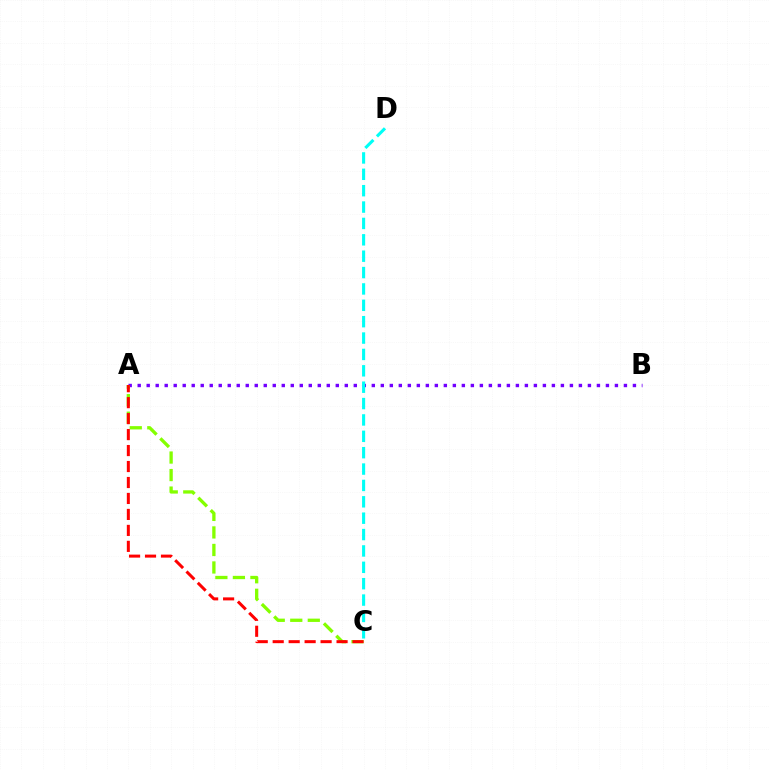{('A', 'B'): [{'color': '#7200ff', 'line_style': 'dotted', 'thickness': 2.45}], ('A', 'C'): [{'color': '#84ff00', 'line_style': 'dashed', 'thickness': 2.38}, {'color': '#ff0000', 'line_style': 'dashed', 'thickness': 2.17}], ('C', 'D'): [{'color': '#00fff6', 'line_style': 'dashed', 'thickness': 2.22}]}